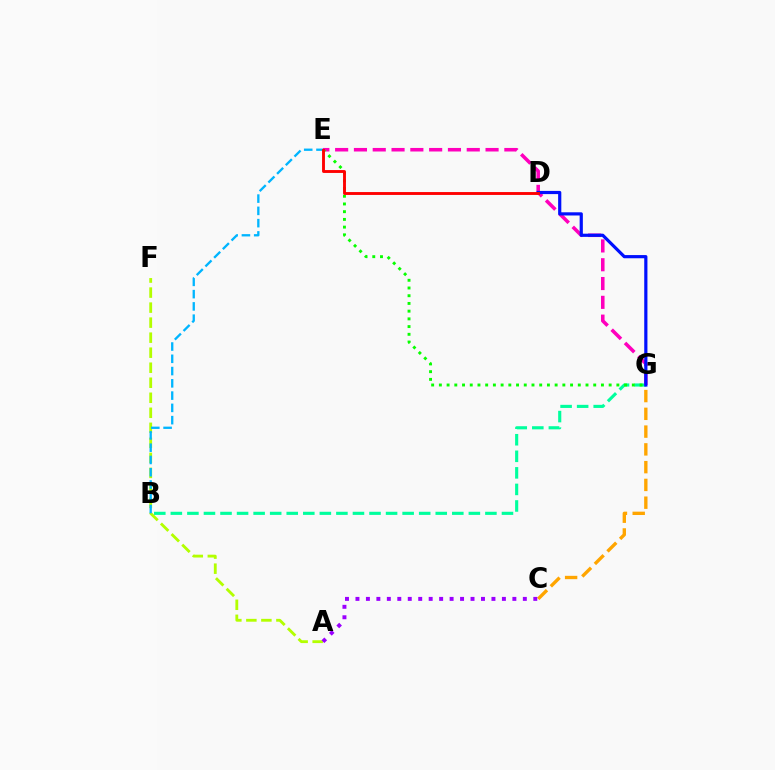{('A', 'F'): [{'color': '#b3ff00', 'line_style': 'dashed', 'thickness': 2.04}], ('C', 'G'): [{'color': '#ffa500', 'line_style': 'dashed', 'thickness': 2.41}], ('B', 'G'): [{'color': '#00ff9d', 'line_style': 'dashed', 'thickness': 2.25}], ('E', 'G'): [{'color': '#ff00bd', 'line_style': 'dashed', 'thickness': 2.55}, {'color': '#08ff00', 'line_style': 'dotted', 'thickness': 2.1}], ('B', 'E'): [{'color': '#00b5ff', 'line_style': 'dashed', 'thickness': 1.67}], ('D', 'G'): [{'color': '#0010ff', 'line_style': 'solid', 'thickness': 2.3}], ('D', 'E'): [{'color': '#ff0000', 'line_style': 'solid', 'thickness': 2.08}], ('A', 'C'): [{'color': '#9b00ff', 'line_style': 'dotted', 'thickness': 2.84}]}